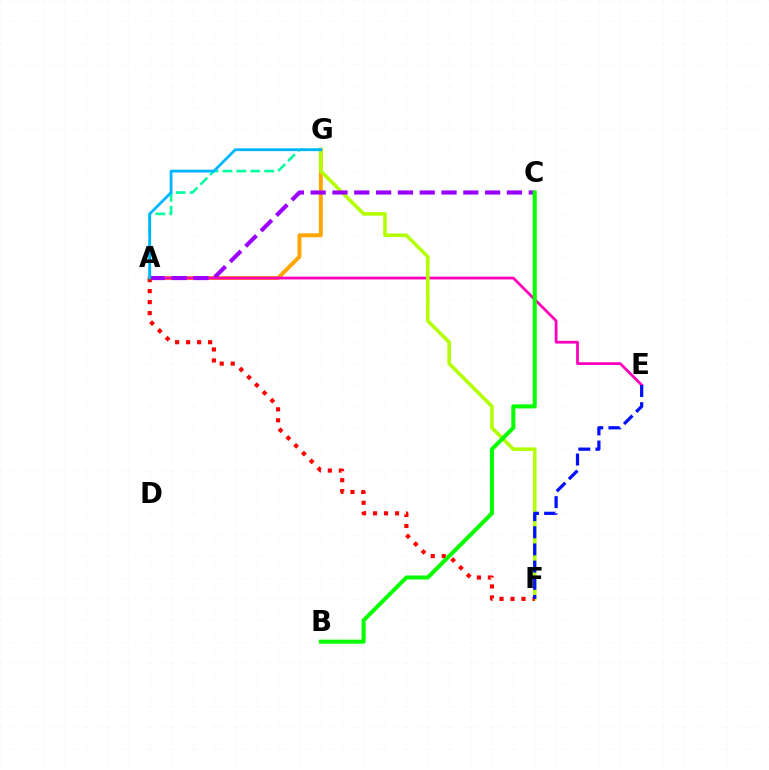{('A', 'G'): [{'color': '#ffa500', 'line_style': 'solid', 'thickness': 2.82}, {'color': '#00ff9d', 'line_style': 'dashed', 'thickness': 1.89}, {'color': '#00b5ff', 'line_style': 'solid', 'thickness': 2.01}], ('A', 'E'): [{'color': '#ff00bd', 'line_style': 'solid', 'thickness': 2.01}], ('F', 'G'): [{'color': '#b3ff00', 'line_style': 'solid', 'thickness': 2.59}], ('A', 'C'): [{'color': '#9b00ff', 'line_style': 'dashed', 'thickness': 2.96}], ('A', 'F'): [{'color': '#ff0000', 'line_style': 'dotted', 'thickness': 2.99}], ('B', 'C'): [{'color': '#08ff00', 'line_style': 'solid', 'thickness': 2.92}], ('E', 'F'): [{'color': '#0010ff', 'line_style': 'dashed', 'thickness': 2.33}]}